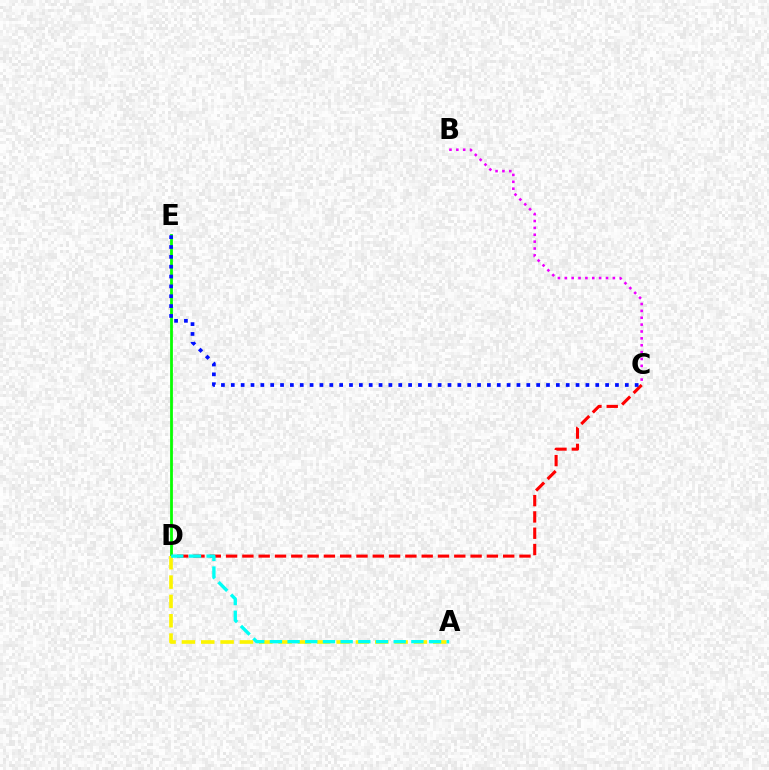{('D', 'E'): [{'color': '#08ff00', 'line_style': 'solid', 'thickness': 2.0}], ('C', 'D'): [{'color': '#ff0000', 'line_style': 'dashed', 'thickness': 2.21}], ('C', 'E'): [{'color': '#0010ff', 'line_style': 'dotted', 'thickness': 2.68}], ('B', 'C'): [{'color': '#ee00ff', 'line_style': 'dotted', 'thickness': 1.87}], ('A', 'D'): [{'color': '#fcf500', 'line_style': 'dashed', 'thickness': 2.63}, {'color': '#00fff6', 'line_style': 'dashed', 'thickness': 2.4}]}